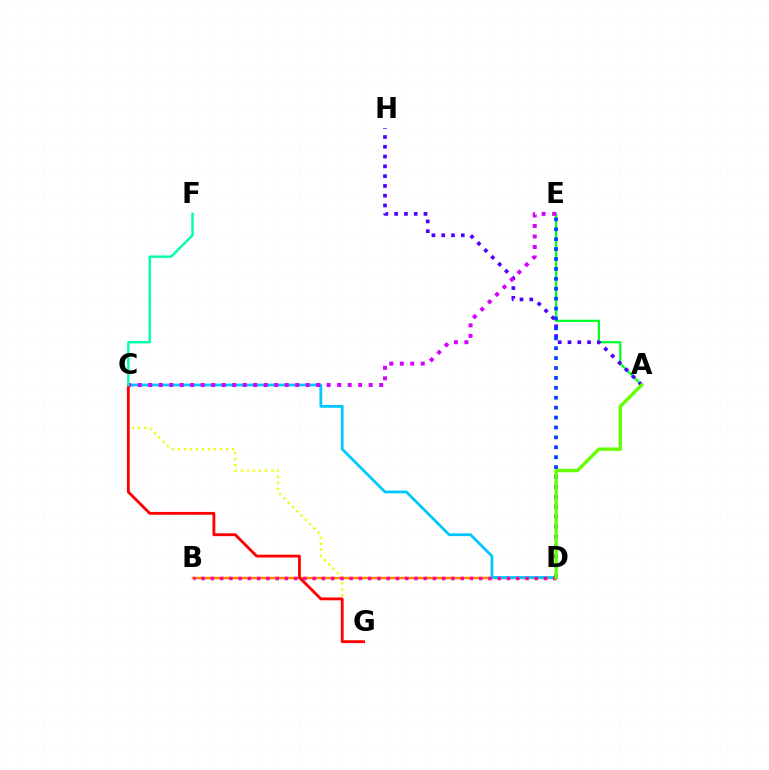{('A', 'E'): [{'color': '#00ff27', 'line_style': 'solid', 'thickness': 1.61}], ('C', 'G'): [{'color': '#eeff00', 'line_style': 'dotted', 'thickness': 1.64}, {'color': '#ff0000', 'line_style': 'solid', 'thickness': 2.03}], ('B', 'D'): [{'color': '#ff8800', 'line_style': 'solid', 'thickness': 1.77}, {'color': '#ff00a0', 'line_style': 'dotted', 'thickness': 2.51}], ('C', 'D'): [{'color': '#00c7ff', 'line_style': 'solid', 'thickness': 1.99}], ('A', 'H'): [{'color': '#4f00ff', 'line_style': 'dotted', 'thickness': 2.66}], ('D', 'E'): [{'color': '#003fff', 'line_style': 'dotted', 'thickness': 2.69}], ('C', 'E'): [{'color': '#d600ff', 'line_style': 'dotted', 'thickness': 2.85}], ('C', 'F'): [{'color': '#00ffaf', 'line_style': 'solid', 'thickness': 1.75}], ('A', 'D'): [{'color': '#66ff00', 'line_style': 'solid', 'thickness': 2.44}]}